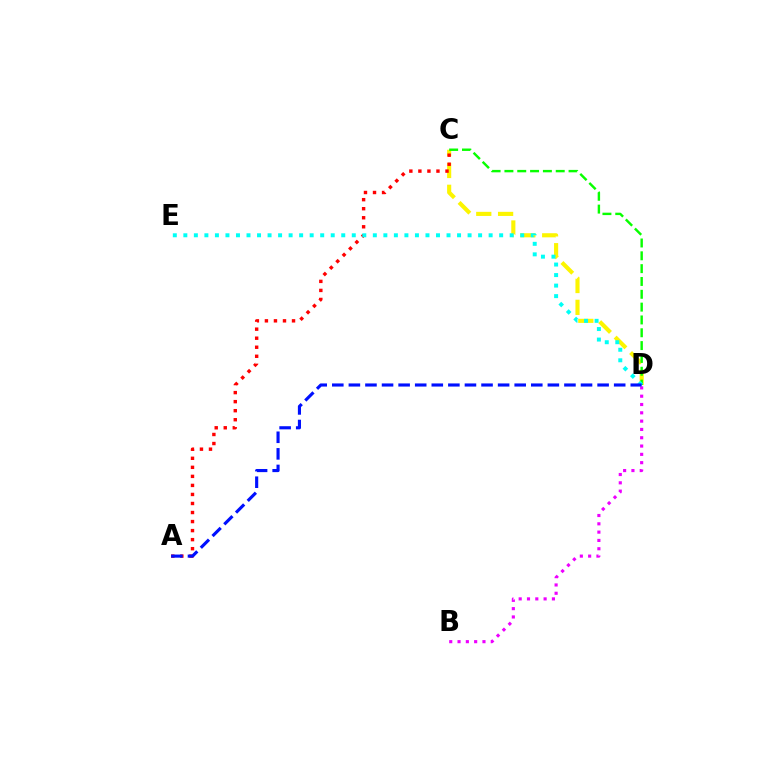{('C', 'D'): [{'color': '#fcf500', 'line_style': 'dashed', 'thickness': 2.97}, {'color': '#08ff00', 'line_style': 'dashed', 'thickness': 1.74}], ('A', 'C'): [{'color': '#ff0000', 'line_style': 'dotted', 'thickness': 2.46}], ('D', 'E'): [{'color': '#00fff6', 'line_style': 'dotted', 'thickness': 2.86}], ('B', 'D'): [{'color': '#ee00ff', 'line_style': 'dotted', 'thickness': 2.26}], ('A', 'D'): [{'color': '#0010ff', 'line_style': 'dashed', 'thickness': 2.25}]}